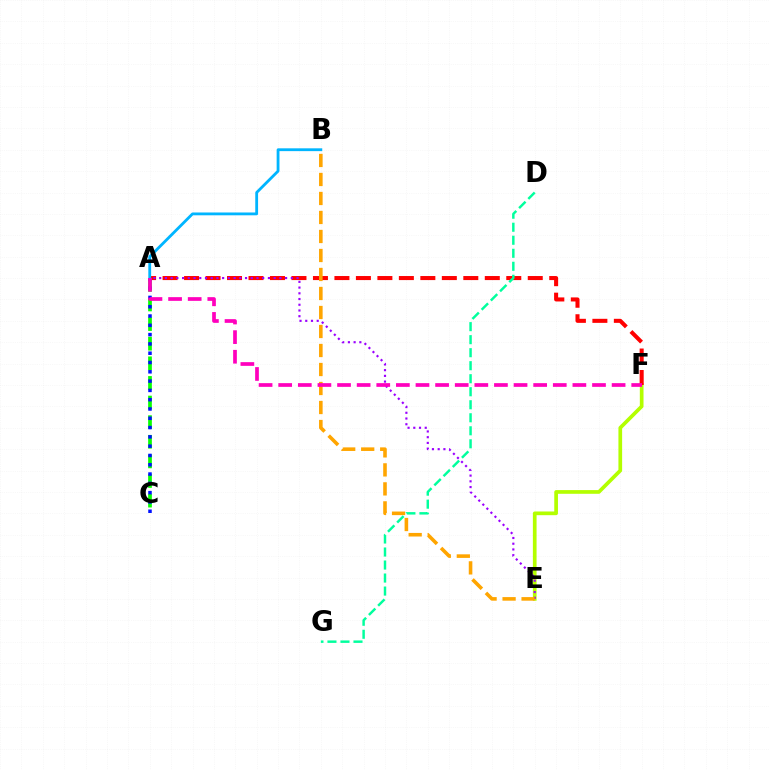{('E', 'F'): [{'color': '#b3ff00', 'line_style': 'solid', 'thickness': 2.66}], ('A', 'F'): [{'color': '#ff0000', 'line_style': 'dashed', 'thickness': 2.92}, {'color': '#ff00bd', 'line_style': 'dashed', 'thickness': 2.66}], ('A', 'C'): [{'color': '#08ff00', 'line_style': 'dashed', 'thickness': 2.66}, {'color': '#0010ff', 'line_style': 'dotted', 'thickness': 2.53}], ('A', 'E'): [{'color': '#9b00ff', 'line_style': 'dotted', 'thickness': 1.55}], ('A', 'B'): [{'color': '#00b5ff', 'line_style': 'solid', 'thickness': 2.03}], ('B', 'E'): [{'color': '#ffa500', 'line_style': 'dashed', 'thickness': 2.58}], ('D', 'G'): [{'color': '#00ff9d', 'line_style': 'dashed', 'thickness': 1.77}]}